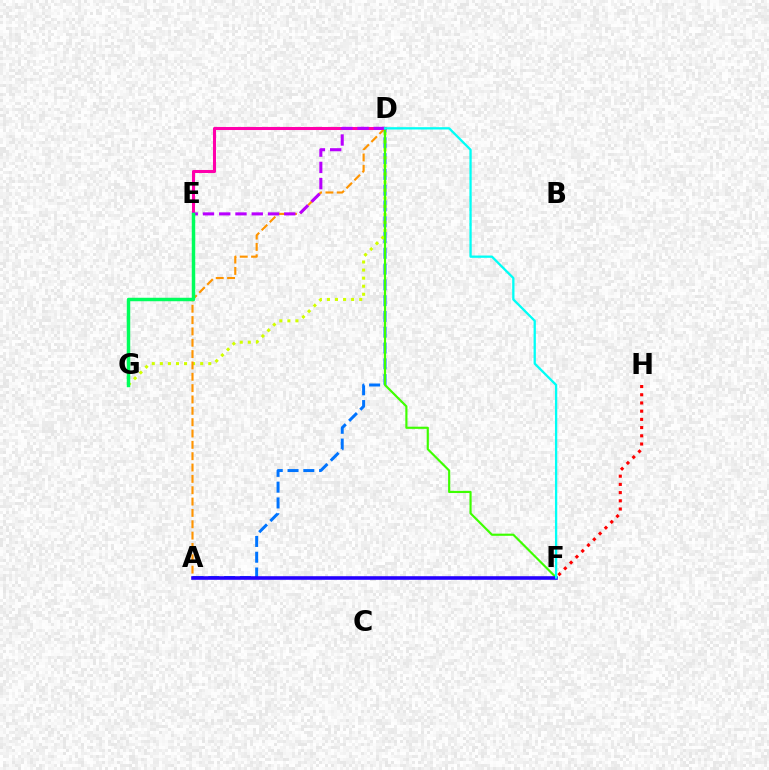{('A', 'D'): [{'color': '#0074ff', 'line_style': 'dashed', 'thickness': 2.14}, {'color': '#ff9400', 'line_style': 'dashed', 'thickness': 1.54}], ('D', 'E'): [{'color': '#ff00ac', 'line_style': 'solid', 'thickness': 2.2}, {'color': '#b900ff', 'line_style': 'dashed', 'thickness': 2.21}], ('D', 'G'): [{'color': '#d1ff00', 'line_style': 'dotted', 'thickness': 2.19}], ('D', 'F'): [{'color': '#3dff00', 'line_style': 'solid', 'thickness': 1.55}, {'color': '#00fff6', 'line_style': 'solid', 'thickness': 1.65}], ('F', 'H'): [{'color': '#ff0000', 'line_style': 'dotted', 'thickness': 2.23}], ('A', 'F'): [{'color': '#2500ff', 'line_style': 'solid', 'thickness': 2.58}], ('E', 'G'): [{'color': '#00ff5c', 'line_style': 'solid', 'thickness': 2.5}]}